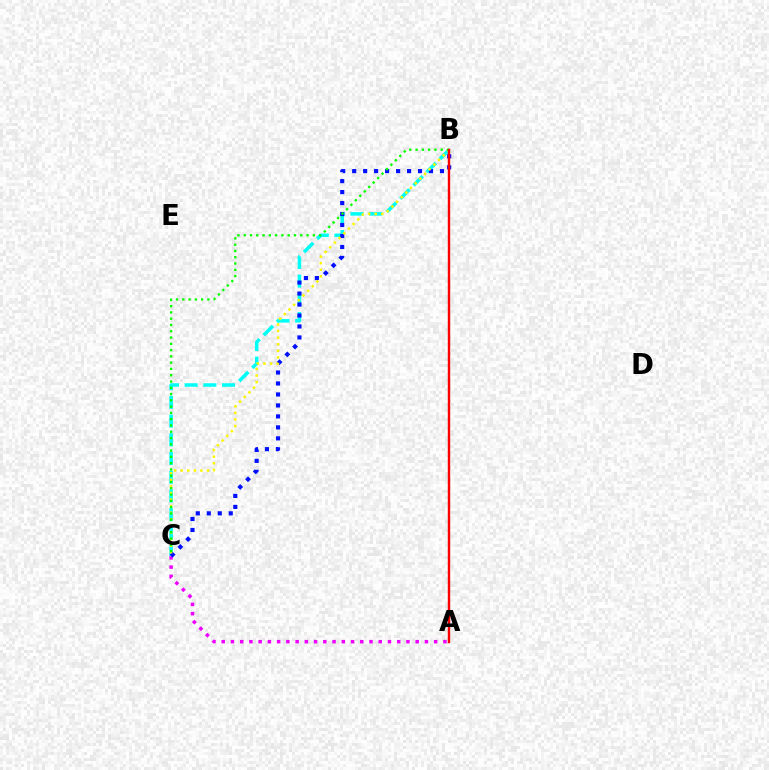{('A', 'C'): [{'color': '#ee00ff', 'line_style': 'dotted', 'thickness': 2.51}], ('B', 'C'): [{'color': '#00fff6', 'line_style': 'dashed', 'thickness': 2.54}, {'color': '#0010ff', 'line_style': 'dotted', 'thickness': 2.98}, {'color': '#fcf500', 'line_style': 'dotted', 'thickness': 1.79}, {'color': '#08ff00', 'line_style': 'dotted', 'thickness': 1.71}], ('A', 'B'): [{'color': '#ff0000', 'line_style': 'solid', 'thickness': 1.75}]}